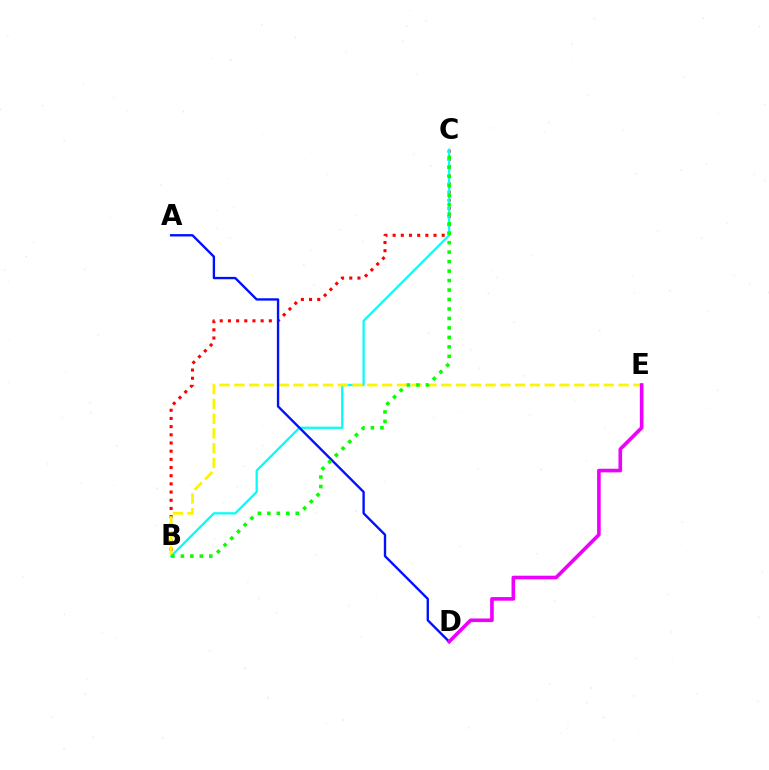{('B', 'C'): [{'color': '#ff0000', 'line_style': 'dotted', 'thickness': 2.22}, {'color': '#00fff6', 'line_style': 'solid', 'thickness': 1.61}, {'color': '#08ff00', 'line_style': 'dotted', 'thickness': 2.57}], ('B', 'E'): [{'color': '#fcf500', 'line_style': 'dashed', 'thickness': 2.01}], ('A', 'D'): [{'color': '#0010ff', 'line_style': 'solid', 'thickness': 1.7}], ('D', 'E'): [{'color': '#ee00ff', 'line_style': 'solid', 'thickness': 2.6}]}